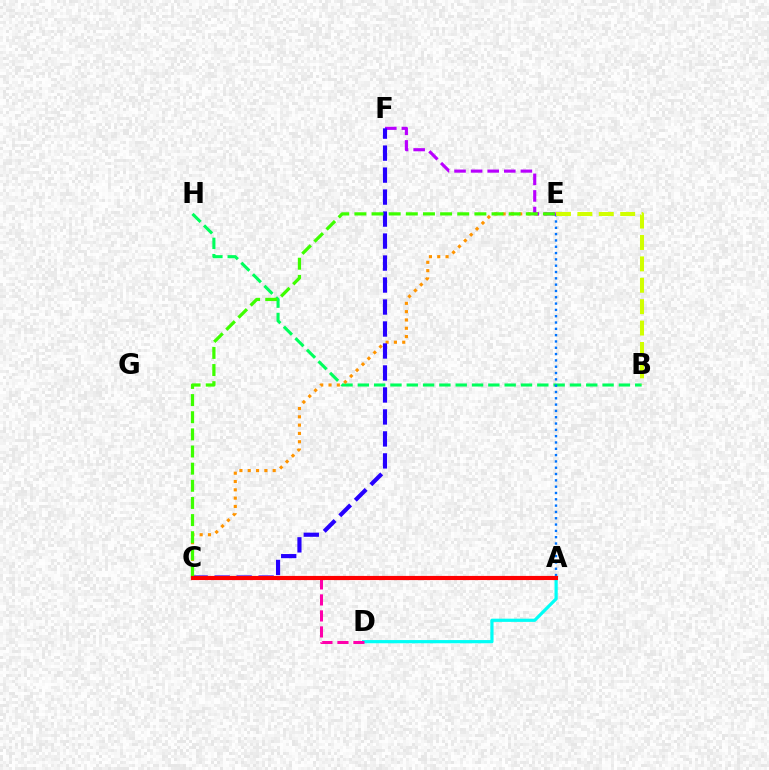{('B', 'H'): [{'color': '#00ff5c', 'line_style': 'dashed', 'thickness': 2.22}], ('C', 'E'): [{'color': '#ff9400', 'line_style': 'dotted', 'thickness': 2.26}, {'color': '#3dff00', 'line_style': 'dashed', 'thickness': 2.33}], ('A', 'E'): [{'color': '#0074ff', 'line_style': 'dotted', 'thickness': 1.72}], ('E', 'F'): [{'color': '#b900ff', 'line_style': 'dashed', 'thickness': 2.25}], ('C', 'F'): [{'color': '#2500ff', 'line_style': 'dashed', 'thickness': 2.99}], ('A', 'D'): [{'color': '#00fff6', 'line_style': 'solid', 'thickness': 2.31}], ('B', 'E'): [{'color': '#d1ff00', 'line_style': 'dashed', 'thickness': 2.91}], ('C', 'D'): [{'color': '#ff00ac', 'line_style': 'dashed', 'thickness': 2.17}], ('A', 'C'): [{'color': '#ff0000', 'line_style': 'solid', 'thickness': 2.99}]}